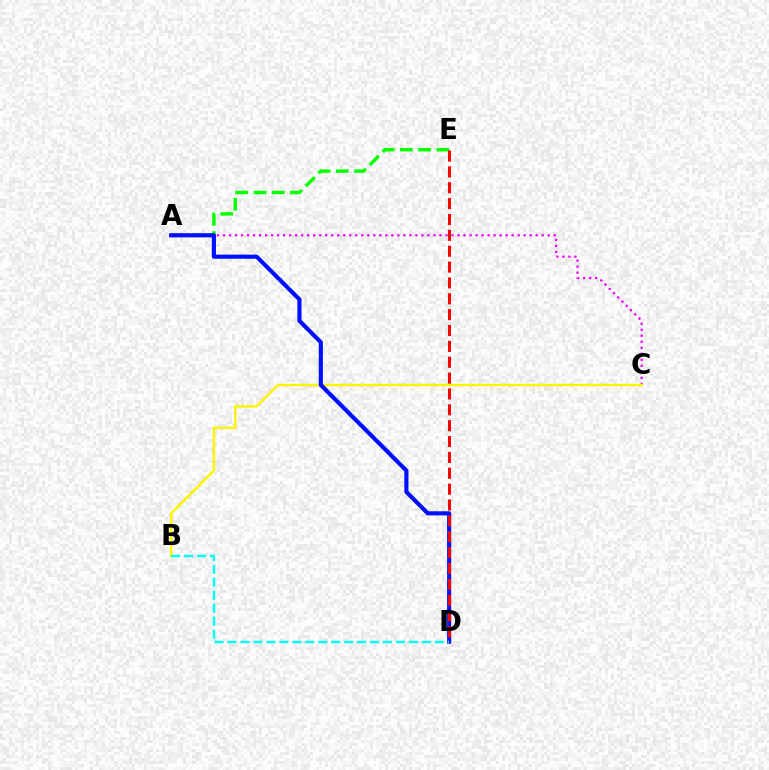{('A', 'C'): [{'color': '#ee00ff', 'line_style': 'dotted', 'thickness': 1.63}], ('A', 'E'): [{'color': '#08ff00', 'line_style': 'dashed', 'thickness': 2.48}], ('B', 'C'): [{'color': '#fcf500', 'line_style': 'solid', 'thickness': 1.76}], ('A', 'D'): [{'color': '#0010ff', 'line_style': 'solid', 'thickness': 2.98}], ('B', 'D'): [{'color': '#00fff6', 'line_style': 'dashed', 'thickness': 1.76}], ('D', 'E'): [{'color': '#ff0000', 'line_style': 'dashed', 'thickness': 2.15}]}